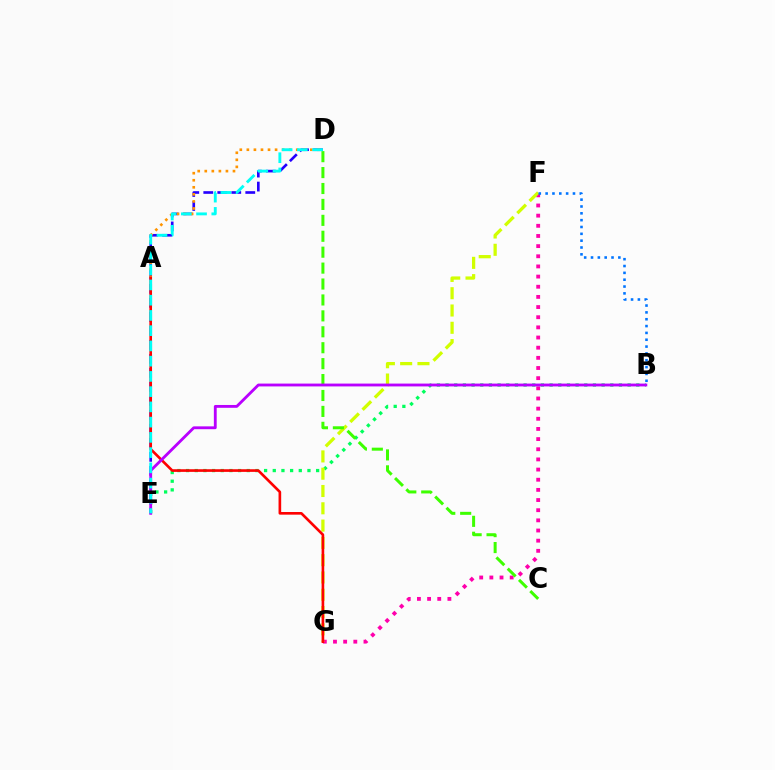{('D', 'E'): [{'color': '#2500ff', 'line_style': 'dashed', 'thickness': 1.9}, {'color': '#00fff6', 'line_style': 'dashed', 'thickness': 2.07}], ('A', 'D'): [{'color': '#ff9400', 'line_style': 'dotted', 'thickness': 1.92}], ('F', 'G'): [{'color': '#ff00ac', 'line_style': 'dotted', 'thickness': 2.76}, {'color': '#d1ff00', 'line_style': 'dashed', 'thickness': 2.35}], ('B', 'E'): [{'color': '#00ff5c', 'line_style': 'dotted', 'thickness': 2.36}, {'color': '#b900ff', 'line_style': 'solid', 'thickness': 2.04}], ('B', 'F'): [{'color': '#0074ff', 'line_style': 'dotted', 'thickness': 1.86}], ('A', 'G'): [{'color': '#ff0000', 'line_style': 'solid', 'thickness': 1.91}], ('C', 'D'): [{'color': '#3dff00', 'line_style': 'dashed', 'thickness': 2.16}]}